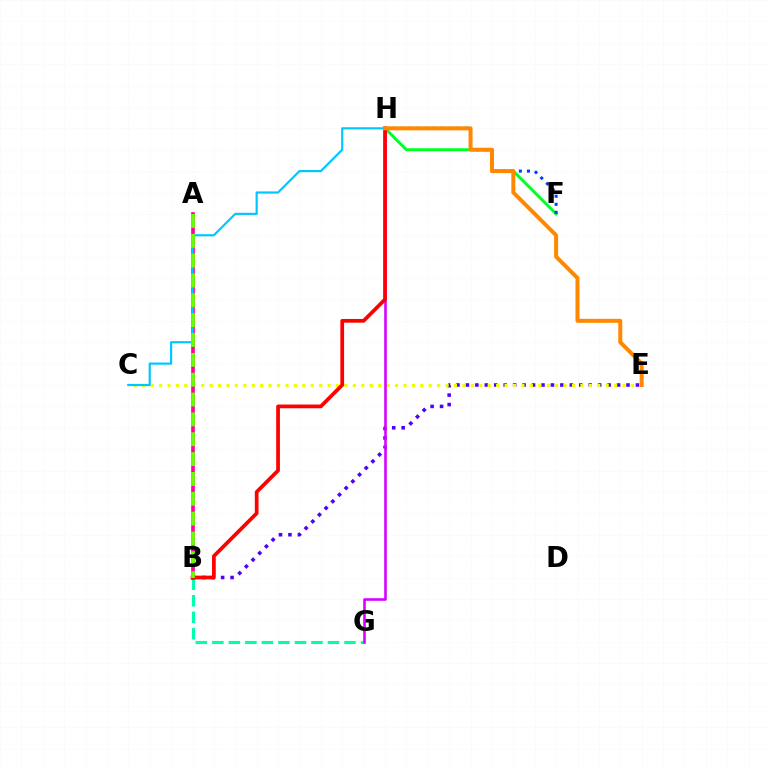{('B', 'E'): [{'color': '#4f00ff', 'line_style': 'dotted', 'thickness': 2.57}], ('F', 'H'): [{'color': '#00ff27', 'line_style': 'solid', 'thickness': 2.12}, {'color': '#003fff', 'line_style': 'dotted', 'thickness': 2.19}], ('B', 'G'): [{'color': '#00ffaf', 'line_style': 'dashed', 'thickness': 2.24}], ('C', 'E'): [{'color': '#eeff00', 'line_style': 'dotted', 'thickness': 2.29}], ('A', 'B'): [{'color': '#ff00a0', 'line_style': 'solid', 'thickness': 2.65}, {'color': '#66ff00', 'line_style': 'dashed', 'thickness': 2.7}], ('G', 'H'): [{'color': '#d600ff', 'line_style': 'solid', 'thickness': 1.86}], ('C', 'H'): [{'color': '#00c7ff', 'line_style': 'solid', 'thickness': 1.57}], ('B', 'H'): [{'color': '#ff0000', 'line_style': 'solid', 'thickness': 2.68}], ('E', 'H'): [{'color': '#ff8800', 'line_style': 'solid', 'thickness': 2.87}]}